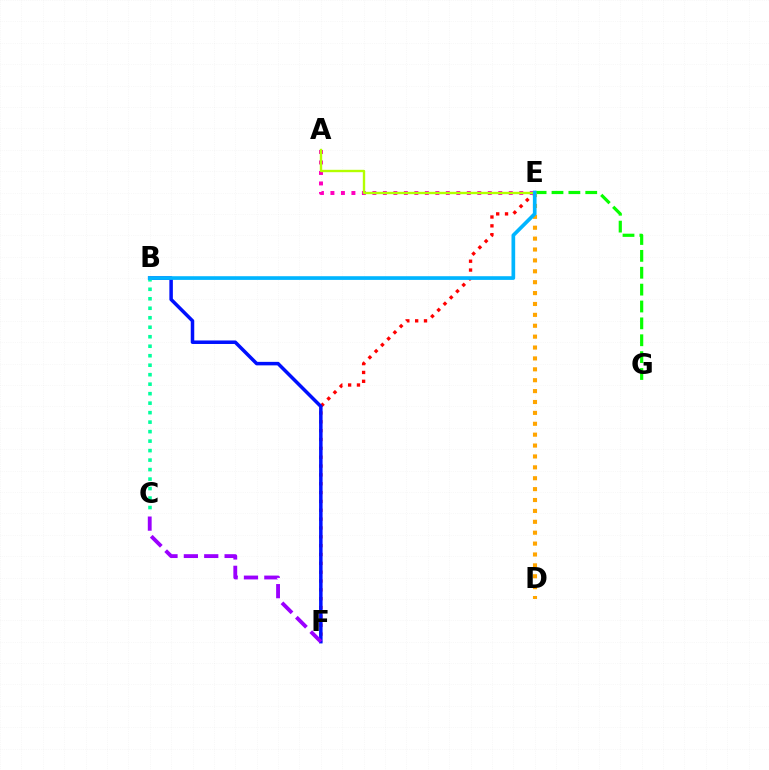{('E', 'F'): [{'color': '#ff0000', 'line_style': 'dotted', 'thickness': 2.4}], ('B', 'F'): [{'color': '#0010ff', 'line_style': 'solid', 'thickness': 2.52}], ('A', 'E'): [{'color': '#ff00bd', 'line_style': 'dotted', 'thickness': 2.85}, {'color': '#b3ff00', 'line_style': 'solid', 'thickness': 1.71}], ('E', 'G'): [{'color': '#08ff00', 'line_style': 'dashed', 'thickness': 2.29}], ('C', 'F'): [{'color': '#9b00ff', 'line_style': 'dashed', 'thickness': 2.77}], ('B', 'C'): [{'color': '#00ff9d', 'line_style': 'dotted', 'thickness': 2.58}], ('D', 'E'): [{'color': '#ffa500', 'line_style': 'dotted', 'thickness': 2.96}], ('B', 'E'): [{'color': '#00b5ff', 'line_style': 'solid', 'thickness': 2.65}]}